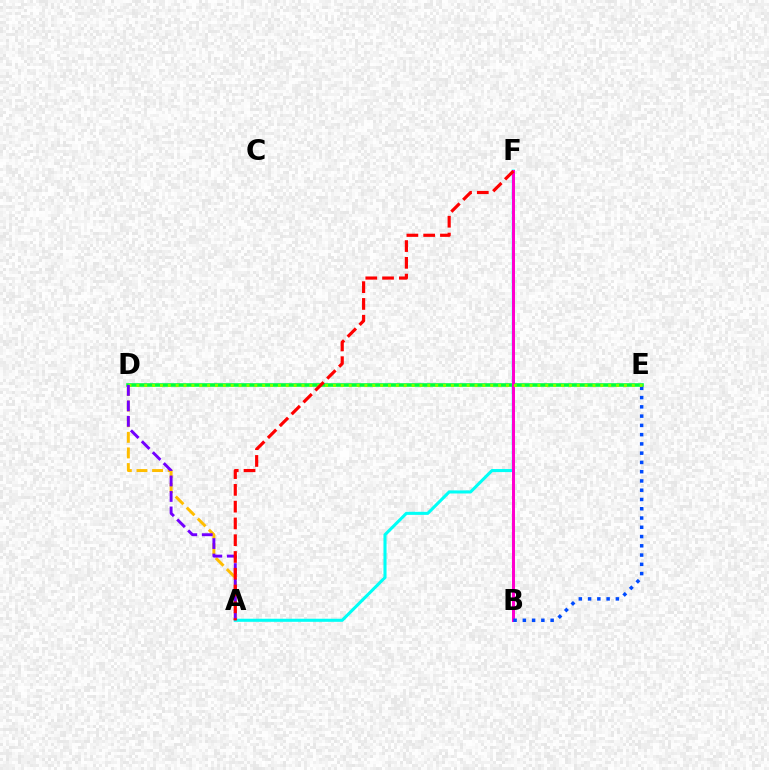{('D', 'E'): [{'color': '#00ff39', 'line_style': 'solid', 'thickness': 2.59}, {'color': '#84ff00', 'line_style': 'dotted', 'thickness': 2.14}], ('A', 'F'): [{'color': '#00fff6', 'line_style': 'solid', 'thickness': 2.22}, {'color': '#ff0000', 'line_style': 'dashed', 'thickness': 2.28}], ('A', 'D'): [{'color': '#ffbd00', 'line_style': 'dashed', 'thickness': 2.12}, {'color': '#7200ff', 'line_style': 'dashed', 'thickness': 2.1}], ('B', 'F'): [{'color': '#ff00cf', 'line_style': 'solid', 'thickness': 2.16}], ('B', 'E'): [{'color': '#004bff', 'line_style': 'dotted', 'thickness': 2.52}]}